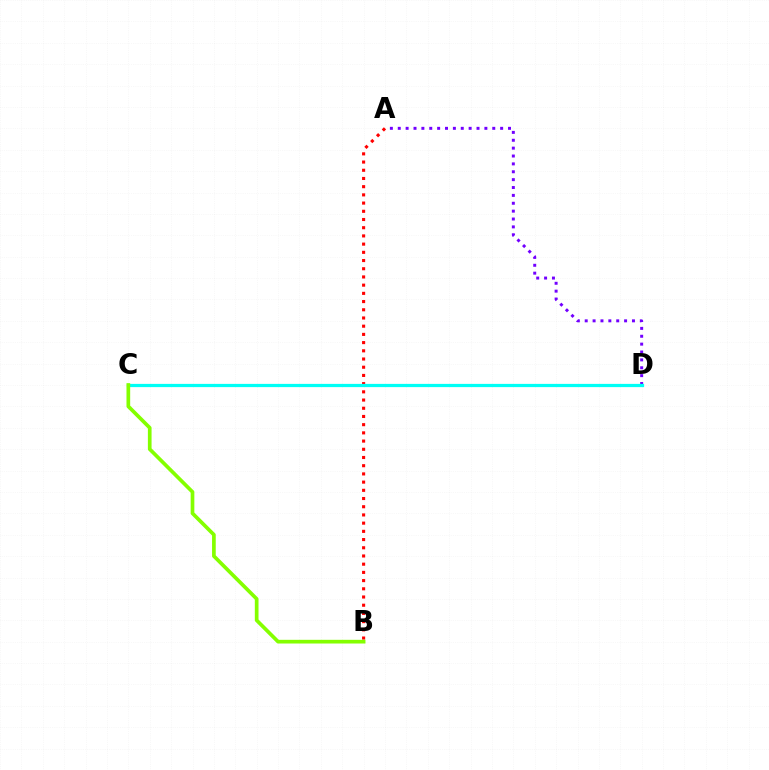{('A', 'B'): [{'color': '#ff0000', 'line_style': 'dotted', 'thickness': 2.23}], ('A', 'D'): [{'color': '#7200ff', 'line_style': 'dotted', 'thickness': 2.14}], ('C', 'D'): [{'color': '#00fff6', 'line_style': 'solid', 'thickness': 2.33}], ('B', 'C'): [{'color': '#84ff00', 'line_style': 'solid', 'thickness': 2.66}]}